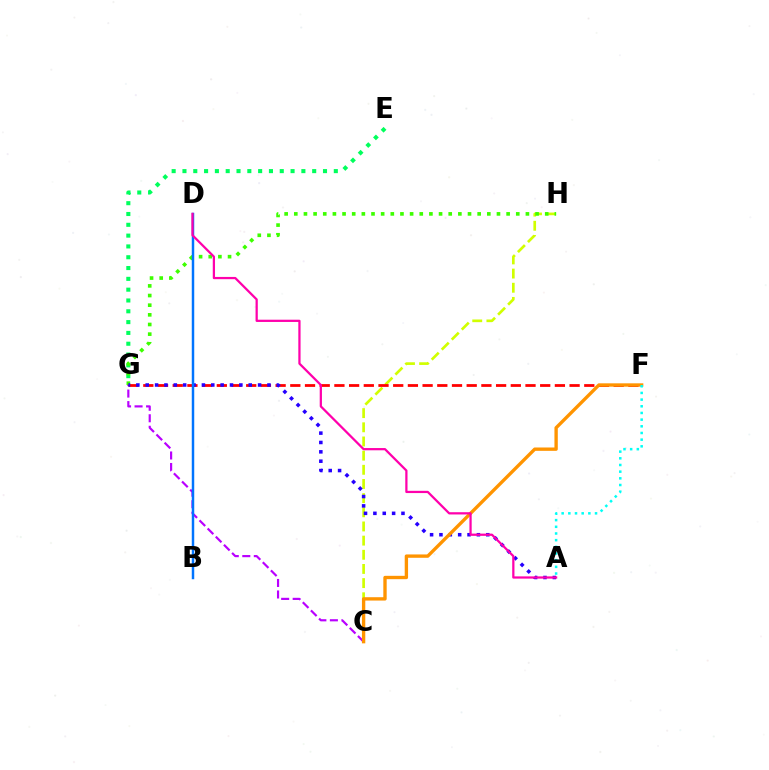{('C', 'H'): [{'color': '#d1ff00', 'line_style': 'dashed', 'thickness': 1.92}], ('C', 'G'): [{'color': '#b900ff', 'line_style': 'dashed', 'thickness': 1.56}], ('E', 'G'): [{'color': '#00ff5c', 'line_style': 'dotted', 'thickness': 2.94}], ('G', 'H'): [{'color': '#3dff00', 'line_style': 'dotted', 'thickness': 2.62}], ('F', 'G'): [{'color': '#ff0000', 'line_style': 'dashed', 'thickness': 2.0}], ('A', 'G'): [{'color': '#2500ff', 'line_style': 'dotted', 'thickness': 2.54}], ('B', 'D'): [{'color': '#0074ff', 'line_style': 'solid', 'thickness': 1.78}], ('C', 'F'): [{'color': '#ff9400', 'line_style': 'solid', 'thickness': 2.41}], ('A', 'D'): [{'color': '#ff00ac', 'line_style': 'solid', 'thickness': 1.62}], ('A', 'F'): [{'color': '#00fff6', 'line_style': 'dotted', 'thickness': 1.81}]}